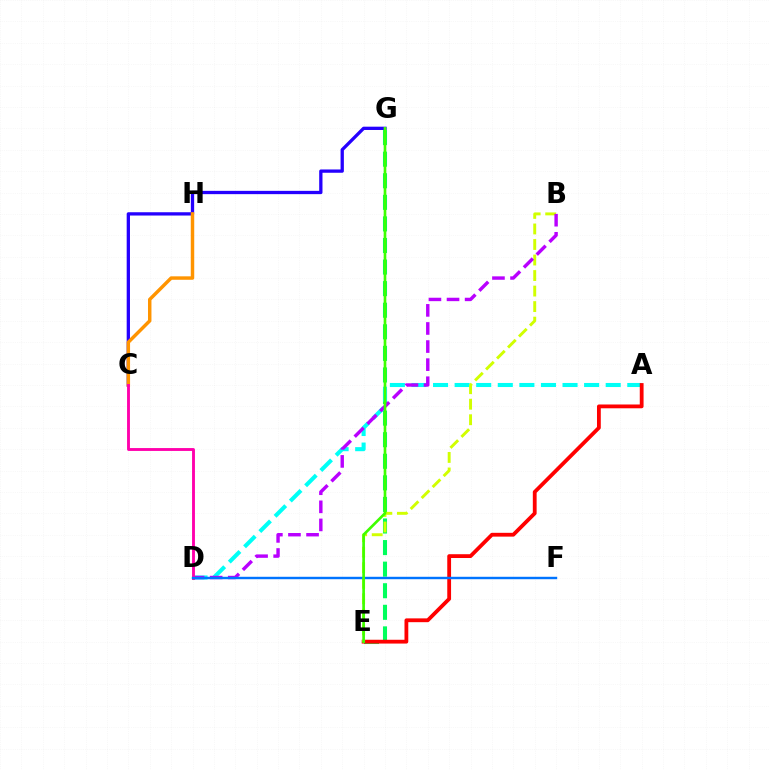{('E', 'G'): [{'color': '#00ff5c', 'line_style': 'dashed', 'thickness': 2.93}, {'color': '#3dff00', 'line_style': 'solid', 'thickness': 1.92}], ('C', 'G'): [{'color': '#2500ff', 'line_style': 'solid', 'thickness': 2.37}], ('A', 'D'): [{'color': '#00fff6', 'line_style': 'dashed', 'thickness': 2.93}], ('A', 'E'): [{'color': '#ff0000', 'line_style': 'solid', 'thickness': 2.74}], ('B', 'E'): [{'color': '#d1ff00', 'line_style': 'dashed', 'thickness': 2.11}], ('C', 'H'): [{'color': '#ff9400', 'line_style': 'solid', 'thickness': 2.49}], ('B', 'D'): [{'color': '#b900ff', 'line_style': 'dashed', 'thickness': 2.46}], ('C', 'D'): [{'color': '#ff00ac', 'line_style': 'solid', 'thickness': 2.07}], ('D', 'F'): [{'color': '#0074ff', 'line_style': 'solid', 'thickness': 1.74}]}